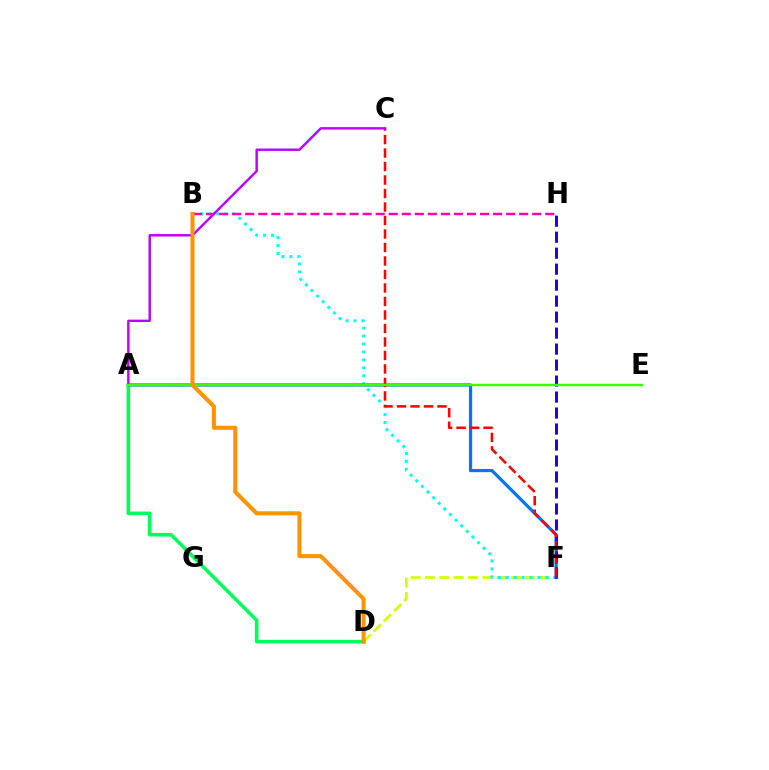{('D', 'F'): [{'color': '#d1ff00', 'line_style': 'dashed', 'thickness': 1.95}], ('B', 'F'): [{'color': '#00fff6', 'line_style': 'dotted', 'thickness': 2.16}], ('B', 'H'): [{'color': '#ff00ac', 'line_style': 'dashed', 'thickness': 1.77}], ('A', 'F'): [{'color': '#0074ff', 'line_style': 'solid', 'thickness': 2.32}], ('F', 'H'): [{'color': '#2500ff', 'line_style': 'dashed', 'thickness': 2.17}], ('C', 'F'): [{'color': '#ff0000', 'line_style': 'dashed', 'thickness': 1.83}], ('A', 'D'): [{'color': '#00ff5c', 'line_style': 'solid', 'thickness': 2.56}], ('A', 'C'): [{'color': '#b900ff', 'line_style': 'solid', 'thickness': 1.75}], ('A', 'E'): [{'color': '#3dff00', 'line_style': 'solid', 'thickness': 1.79}], ('B', 'D'): [{'color': '#ff9400', 'line_style': 'solid', 'thickness': 2.91}]}